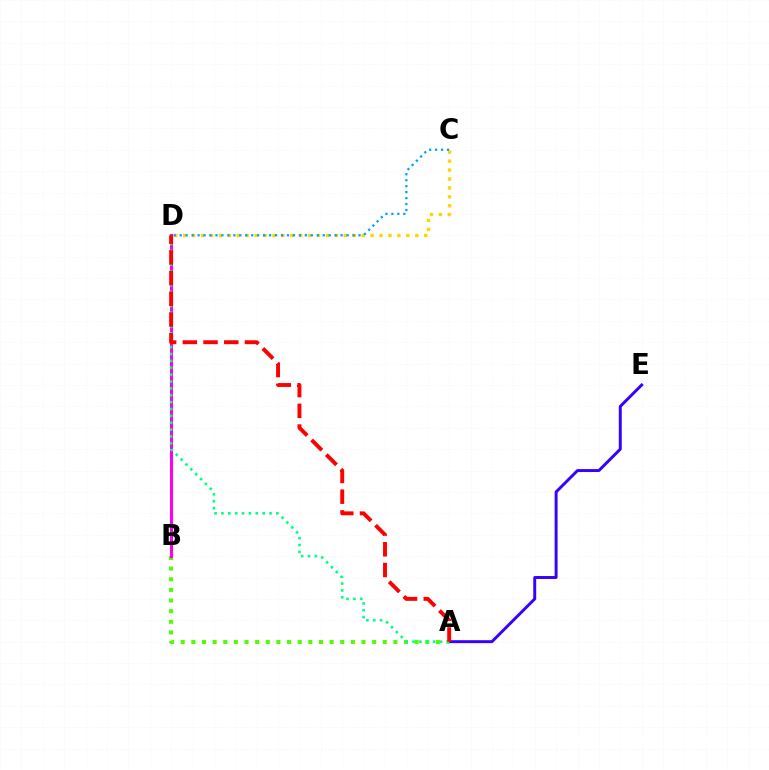{('A', 'E'): [{'color': '#3700ff', 'line_style': 'solid', 'thickness': 2.12}], ('C', 'D'): [{'color': '#ffd500', 'line_style': 'dotted', 'thickness': 2.43}, {'color': '#009eff', 'line_style': 'dotted', 'thickness': 1.62}], ('A', 'B'): [{'color': '#4fff00', 'line_style': 'dotted', 'thickness': 2.89}], ('B', 'D'): [{'color': '#ff00ed', 'line_style': 'solid', 'thickness': 2.2}], ('A', 'D'): [{'color': '#00ff86', 'line_style': 'dotted', 'thickness': 1.87}, {'color': '#ff0000', 'line_style': 'dashed', 'thickness': 2.81}]}